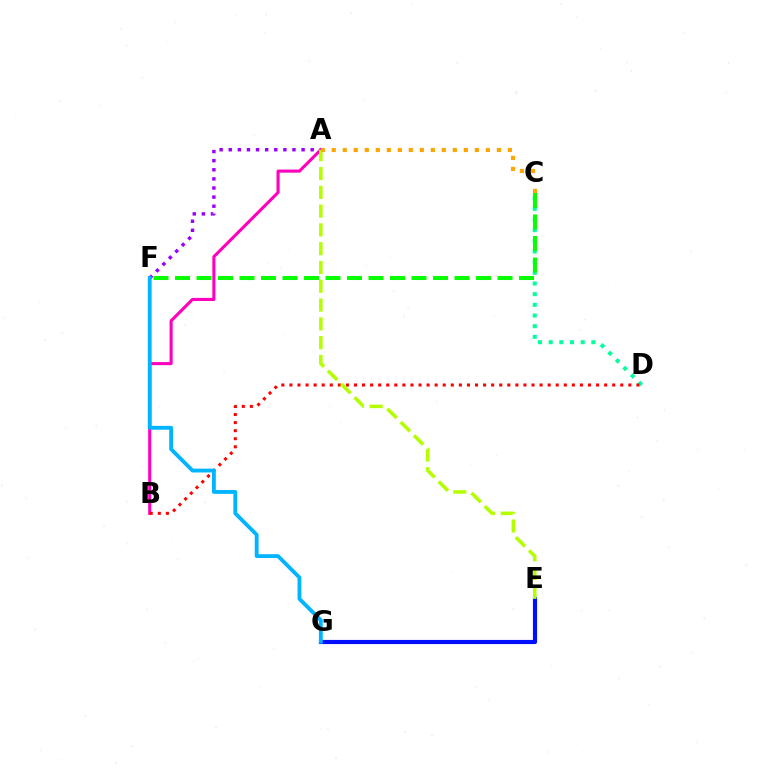{('C', 'D'): [{'color': '#00ff9d', 'line_style': 'dotted', 'thickness': 2.9}], ('A', 'F'): [{'color': '#9b00ff', 'line_style': 'dotted', 'thickness': 2.47}], ('A', 'B'): [{'color': '#ff00bd', 'line_style': 'solid', 'thickness': 2.22}], ('B', 'D'): [{'color': '#ff0000', 'line_style': 'dotted', 'thickness': 2.19}], ('E', 'G'): [{'color': '#0010ff', 'line_style': 'solid', 'thickness': 2.99}], ('A', 'E'): [{'color': '#b3ff00', 'line_style': 'dashed', 'thickness': 2.55}], ('F', 'G'): [{'color': '#00b5ff', 'line_style': 'solid', 'thickness': 2.76}], ('C', 'F'): [{'color': '#08ff00', 'line_style': 'dashed', 'thickness': 2.92}], ('A', 'C'): [{'color': '#ffa500', 'line_style': 'dotted', 'thickness': 2.99}]}